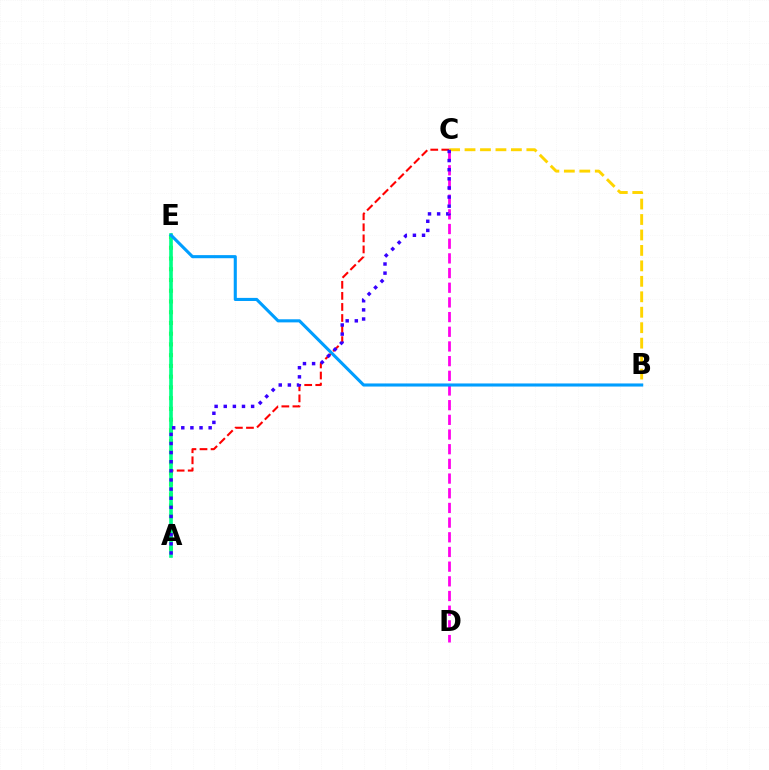{('A', 'C'): [{'color': '#ff0000', 'line_style': 'dashed', 'thickness': 1.5}, {'color': '#3700ff', 'line_style': 'dotted', 'thickness': 2.48}], ('B', 'C'): [{'color': '#ffd500', 'line_style': 'dashed', 'thickness': 2.1}], ('A', 'E'): [{'color': '#4fff00', 'line_style': 'dotted', 'thickness': 2.92}, {'color': '#00ff86', 'line_style': 'solid', 'thickness': 2.62}], ('C', 'D'): [{'color': '#ff00ed', 'line_style': 'dashed', 'thickness': 1.99}], ('B', 'E'): [{'color': '#009eff', 'line_style': 'solid', 'thickness': 2.23}]}